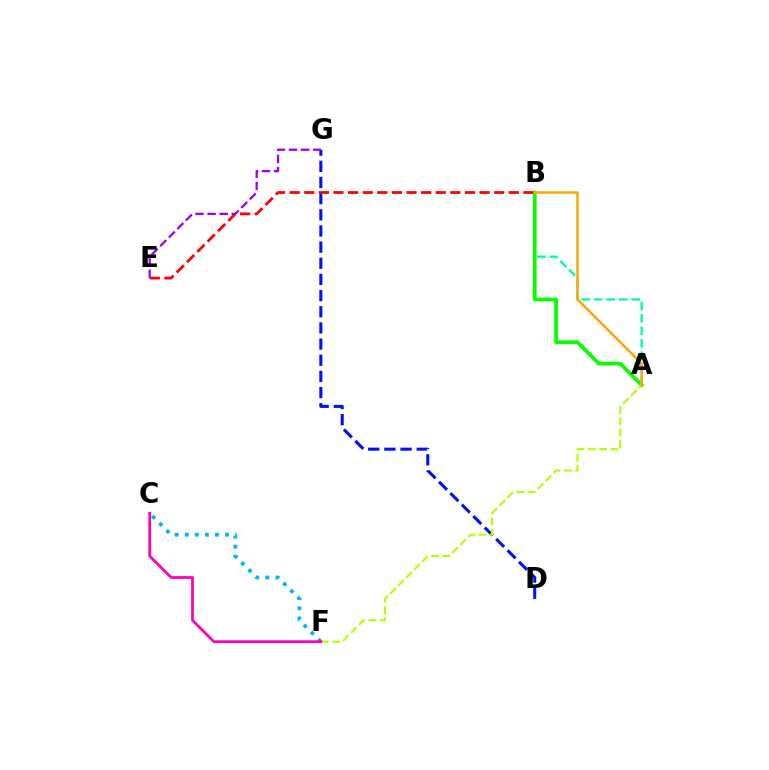{('A', 'B'): [{'color': '#00ff9d', 'line_style': 'dashed', 'thickness': 1.69}, {'color': '#08ff00', 'line_style': 'solid', 'thickness': 2.7}, {'color': '#ffa500', 'line_style': 'solid', 'thickness': 1.79}], ('D', 'G'): [{'color': '#0010ff', 'line_style': 'dashed', 'thickness': 2.2}], ('B', 'E'): [{'color': '#ff0000', 'line_style': 'dashed', 'thickness': 1.98}], ('C', 'F'): [{'color': '#00b5ff', 'line_style': 'dotted', 'thickness': 2.74}, {'color': '#ff00bd', 'line_style': 'solid', 'thickness': 2.0}], ('A', 'F'): [{'color': '#b3ff00', 'line_style': 'dashed', 'thickness': 1.54}], ('E', 'G'): [{'color': '#9b00ff', 'line_style': 'dashed', 'thickness': 1.64}]}